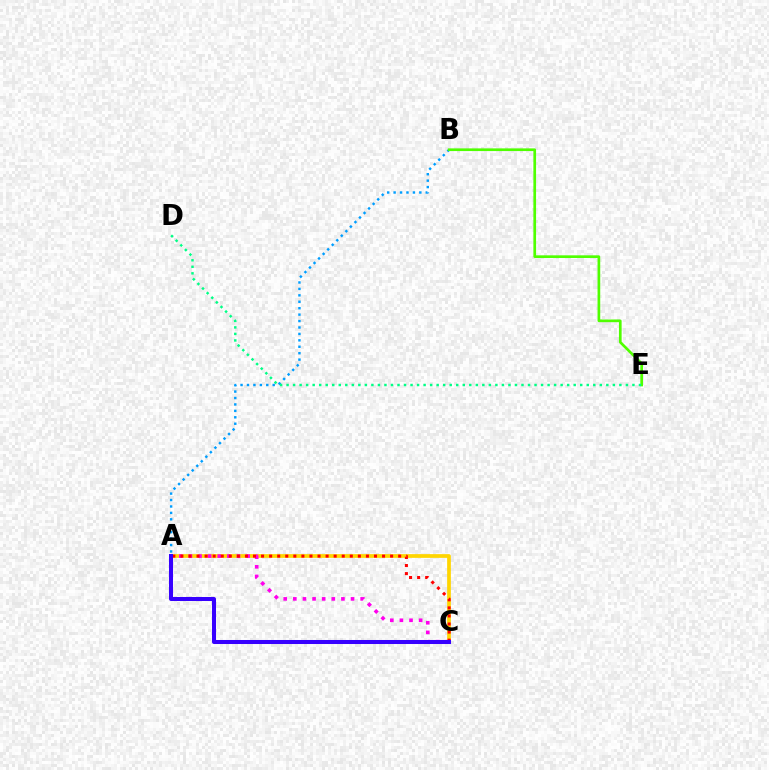{('A', 'C'): [{'color': '#ffd500', 'line_style': 'solid', 'thickness': 2.68}, {'color': '#ff00ed', 'line_style': 'dotted', 'thickness': 2.61}, {'color': '#ff0000', 'line_style': 'dotted', 'thickness': 2.19}, {'color': '#3700ff', 'line_style': 'solid', 'thickness': 2.9}], ('A', 'B'): [{'color': '#009eff', 'line_style': 'dotted', 'thickness': 1.75}], ('B', 'E'): [{'color': '#4fff00', 'line_style': 'solid', 'thickness': 1.93}], ('D', 'E'): [{'color': '#00ff86', 'line_style': 'dotted', 'thickness': 1.77}]}